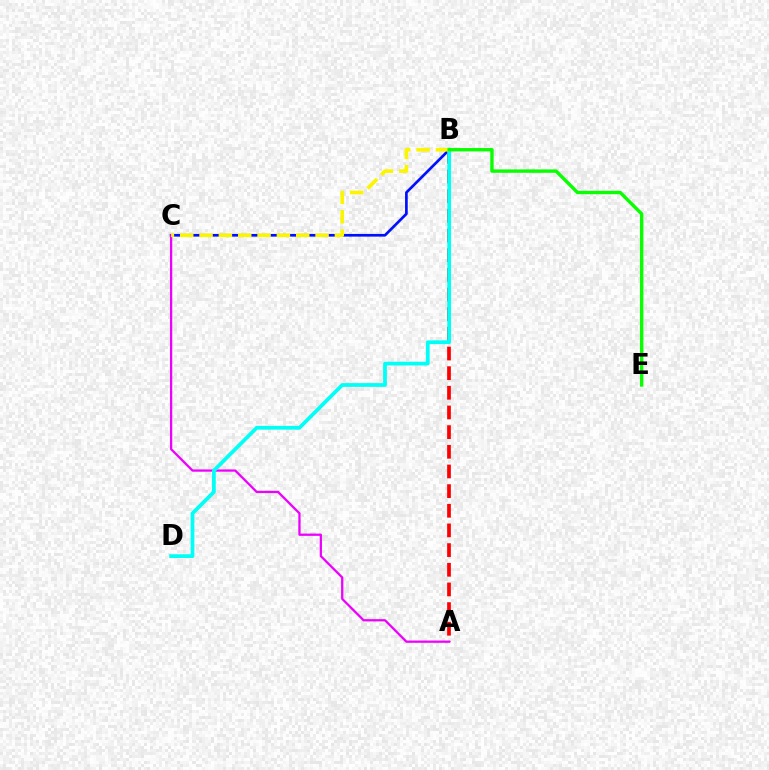{('B', 'C'): [{'color': '#0010ff', 'line_style': 'solid', 'thickness': 1.93}, {'color': '#fcf500', 'line_style': 'dashed', 'thickness': 2.63}], ('A', 'B'): [{'color': '#ff0000', 'line_style': 'dashed', 'thickness': 2.67}], ('A', 'C'): [{'color': '#ee00ff', 'line_style': 'solid', 'thickness': 1.64}], ('B', 'D'): [{'color': '#00fff6', 'line_style': 'solid', 'thickness': 2.69}], ('B', 'E'): [{'color': '#08ff00', 'line_style': 'solid', 'thickness': 2.43}]}